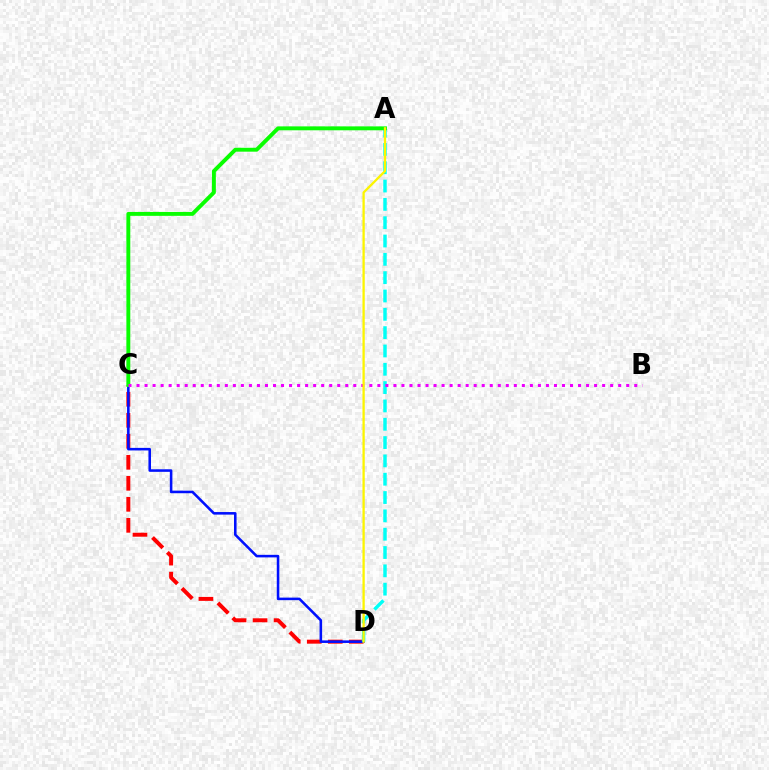{('C', 'D'): [{'color': '#ff0000', 'line_style': 'dashed', 'thickness': 2.85}, {'color': '#0010ff', 'line_style': 'solid', 'thickness': 1.84}], ('A', 'D'): [{'color': '#00fff6', 'line_style': 'dashed', 'thickness': 2.49}, {'color': '#fcf500', 'line_style': 'solid', 'thickness': 1.66}], ('A', 'C'): [{'color': '#08ff00', 'line_style': 'solid', 'thickness': 2.82}], ('B', 'C'): [{'color': '#ee00ff', 'line_style': 'dotted', 'thickness': 2.18}]}